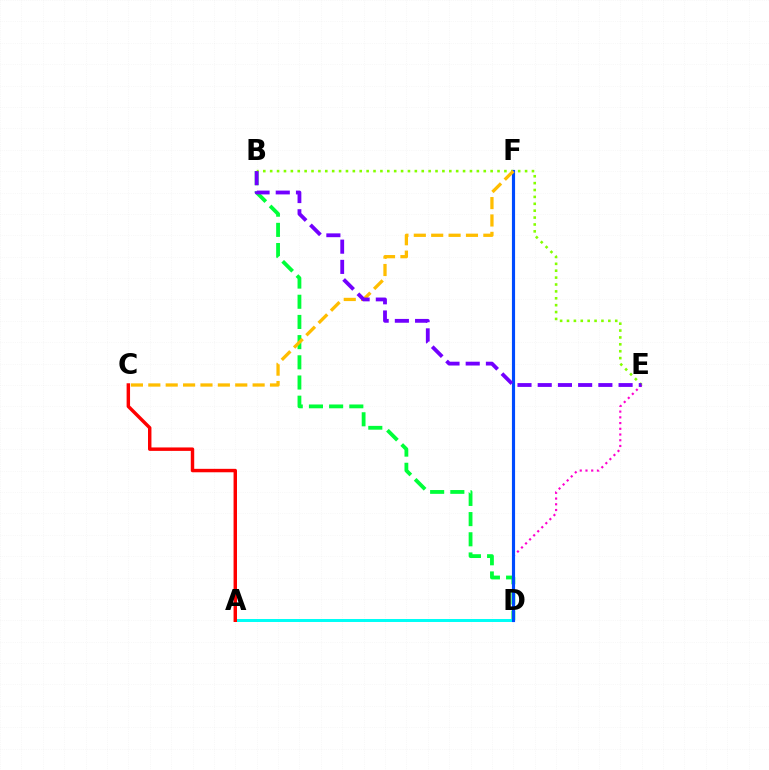{('B', 'D'): [{'color': '#00ff39', 'line_style': 'dashed', 'thickness': 2.74}], ('D', 'E'): [{'color': '#ff00cf', 'line_style': 'dotted', 'thickness': 1.56}], ('B', 'E'): [{'color': '#84ff00', 'line_style': 'dotted', 'thickness': 1.87}, {'color': '#7200ff', 'line_style': 'dashed', 'thickness': 2.75}], ('A', 'D'): [{'color': '#00fff6', 'line_style': 'solid', 'thickness': 2.14}], ('D', 'F'): [{'color': '#004bff', 'line_style': 'solid', 'thickness': 2.27}], ('C', 'F'): [{'color': '#ffbd00', 'line_style': 'dashed', 'thickness': 2.36}], ('A', 'C'): [{'color': '#ff0000', 'line_style': 'solid', 'thickness': 2.48}]}